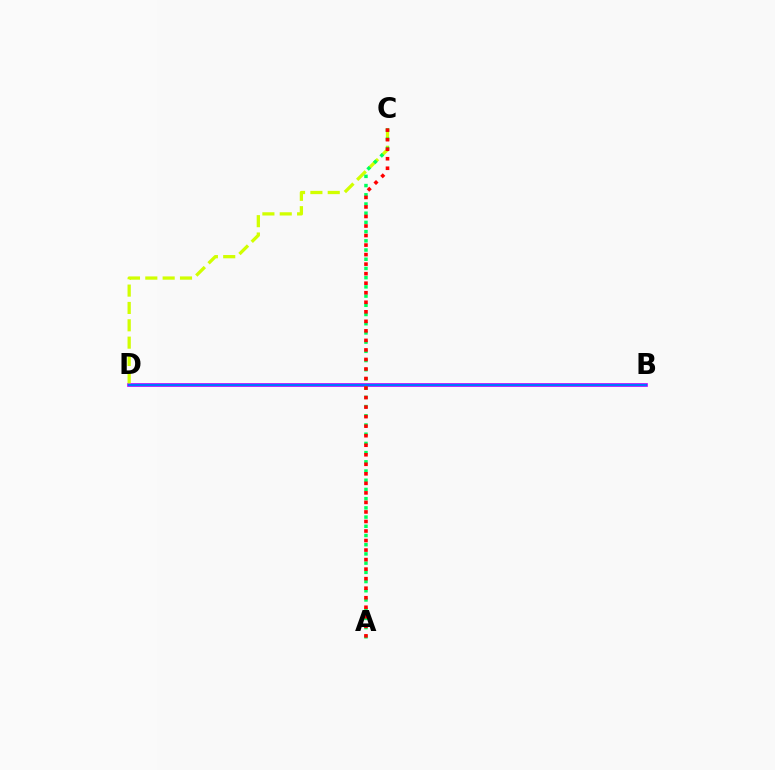{('B', 'D'): [{'color': '#b900ff', 'line_style': 'solid', 'thickness': 2.64}, {'color': '#0074ff', 'line_style': 'solid', 'thickness': 1.54}], ('C', 'D'): [{'color': '#d1ff00', 'line_style': 'dashed', 'thickness': 2.36}], ('A', 'C'): [{'color': '#00ff5c', 'line_style': 'dotted', 'thickness': 2.5}, {'color': '#ff0000', 'line_style': 'dotted', 'thickness': 2.59}]}